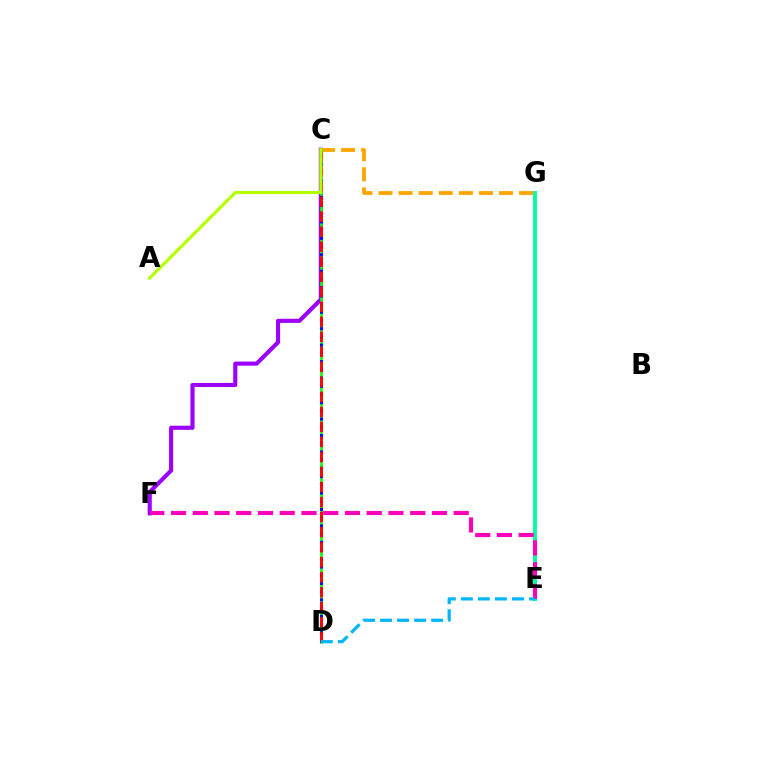{('C', 'F'): [{'color': '#9b00ff', 'line_style': 'solid', 'thickness': 2.96}], ('C', 'G'): [{'color': '#ffa500', 'line_style': 'dashed', 'thickness': 2.73}], ('C', 'D'): [{'color': '#08ff00', 'line_style': 'solid', 'thickness': 1.92}, {'color': '#0010ff', 'line_style': 'dotted', 'thickness': 2.23}, {'color': '#ff0000', 'line_style': 'dashed', 'thickness': 2.04}], ('E', 'G'): [{'color': '#00ff9d', 'line_style': 'solid', 'thickness': 2.8}], ('E', 'F'): [{'color': '#ff00bd', 'line_style': 'dashed', 'thickness': 2.95}], ('A', 'C'): [{'color': '#b3ff00', 'line_style': 'solid', 'thickness': 2.29}], ('D', 'E'): [{'color': '#00b5ff', 'line_style': 'dashed', 'thickness': 2.31}]}